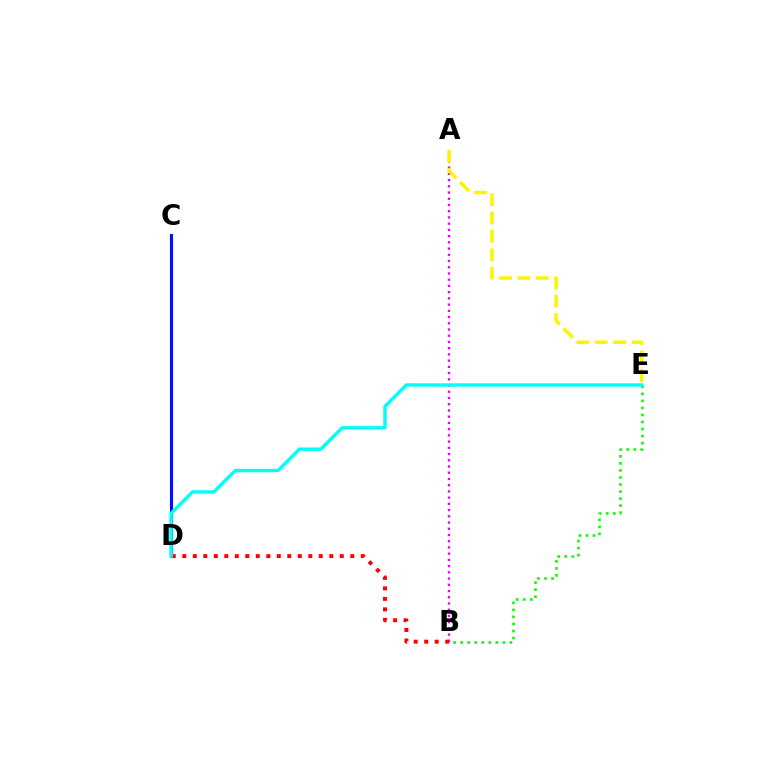{('A', 'B'): [{'color': '#ee00ff', 'line_style': 'dotted', 'thickness': 1.69}], ('C', 'D'): [{'color': '#0010ff', 'line_style': 'solid', 'thickness': 2.26}], ('A', 'E'): [{'color': '#fcf500', 'line_style': 'dashed', 'thickness': 2.5}], ('B', 'E'): [{'color': '#08ff00', 'line_style': 'dotted', 'thickness': 1.91}], ('B', 'D'): [{'color': '#ff0000', 'line_style': 'dotted', 'thickness': 2.85}], ('D', 'E'): [{'color': '#00fff6', 'line_style': 'solid', 'thickness': 2.44}]}